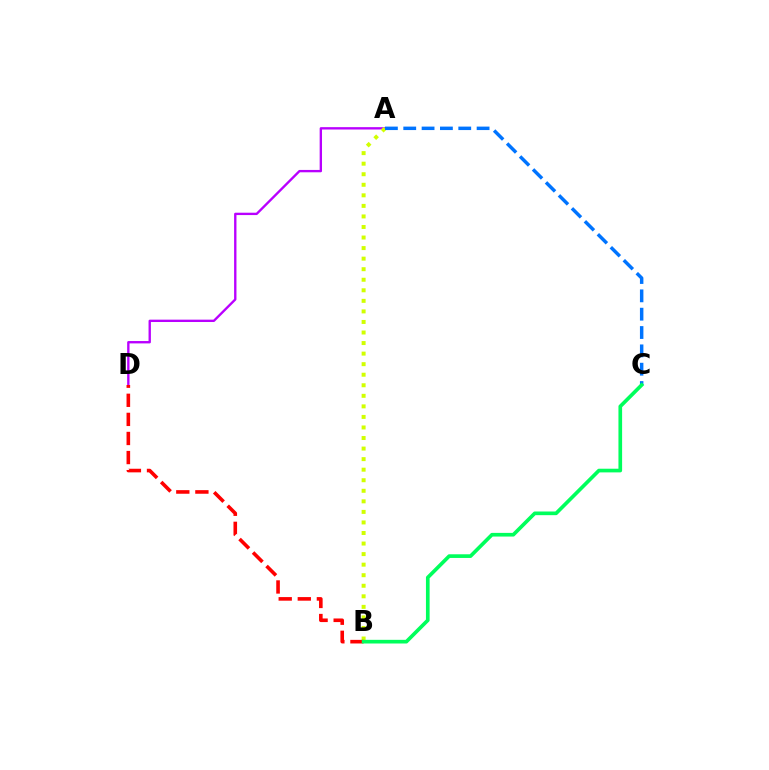{('A', 'D'): [{'color': '#b900ff', 'line_style': 'solid', 'thickness': 1.7}], ('A', 'B'): [{'color': '#d1ff00', 'line_style': 'dotted', 'thickness': 2.87}], ('B', 'D'): [{'color': '#ff0000', 'line_style': 'dashed', 'thickness': 2.59}], ('A', 'C'): [{'color': '#0074ff', 'line_style': 'dashed', 'thickness': 2.49}], ('B', 'C'): [{'color': '#00ff5c', 'line_style': 'solid', 'thickness': 2.64}]}